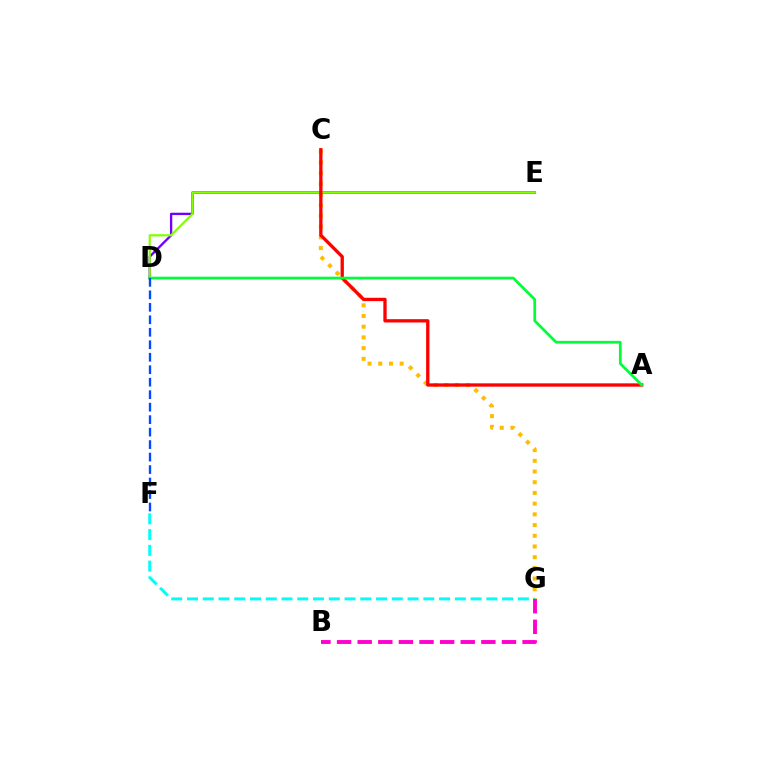{('C', 'G'): [{'color': '#ffbd00', 'line_style': 'dotted', 'thickness': 2.91}], ('D', 'E'): [{'color': '#7200ff', 'line_style': 'solid', 'thickness': 1.69}, {'color': '#84ff00', 'line_style': 'solid', 'thickness': 1.58}], ('A', 'C'): [{'color': '#ff0000', 'line_style': 'solid', 'thickness': 2.39}], ('F', 'G'): [{'color': '#00fff6', 'line_style': 'dashed', 'thickness': 2.14}], ('A', 'D'): [{'color': '#00ff39', 'line_style': 'solid', 'thickness': 1.97}], ('B', 'G'): [{'color': '#ff00cf', 'line_style': 'dashed', 'thickness': 2.8}], ('D', 'F'): [{'color': '#004bff', 'line_style': 'dashed', 'thickness': 1.7}]}